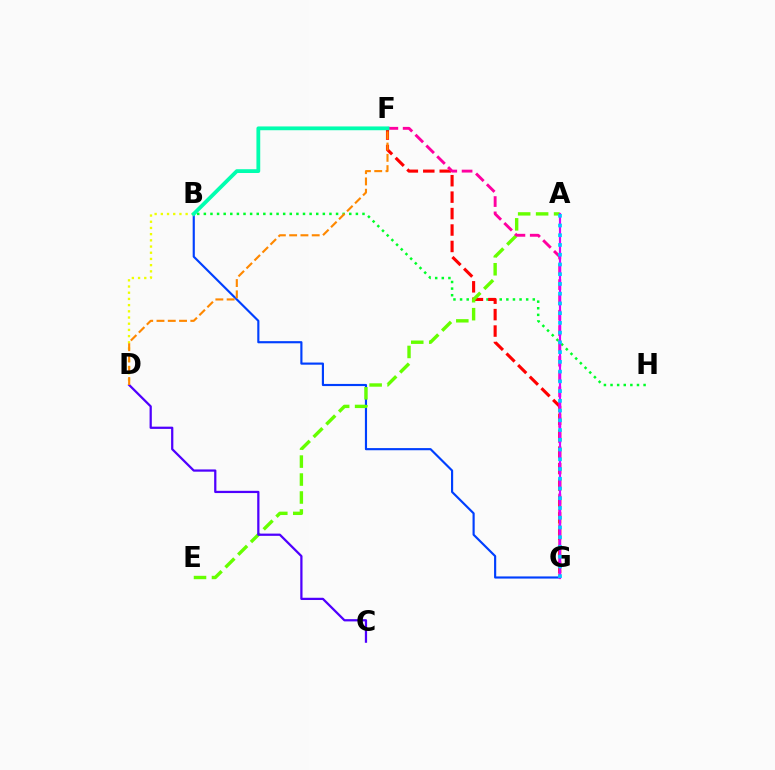{('B', 'H'): [{'color': '#00ff27', 'line_style': 'dotted', 'thickness': 1.8}], ('F', 'G'): [{'color': '#ff0000', 'line_style': 'dashed', 'thickness': 2.23}, {'color': '#ff00a0', 'line_style': 'dashed', 'thickness': 2.08}], ('B', 'G'): [{'color': '#003fff', 'line_style': 'solid', 'thickness': 1.55}], ('A', 'E'): [{'color': '#66ff00', 'line_style': 'dashed', 'thickness': 2.44}], ('C', 'D'): [{'color': '#4f00ff', 'line_style': 'solid', 'thickness': 1.62}], ('B', 'D'): [{'color': '#eeff00', 'line_style': 'dotted', 'thickness': 1.68}], ('A', 'G'): [{'color': '#d600ff', 'line_style': 'solid', 'thickness': 1.57}, {'color': '#00c7ff', 'line_style': 'dotted', 'thickness': 2.65}], ('B', 'F'): [{'color': '#00ffaf', 'line_style': 'solid', 'thickness': 2.73}], ('D', 'F'): [{'color': '#ff8800', 'line_style': 'dashed', 'thickness': 1.53}]}